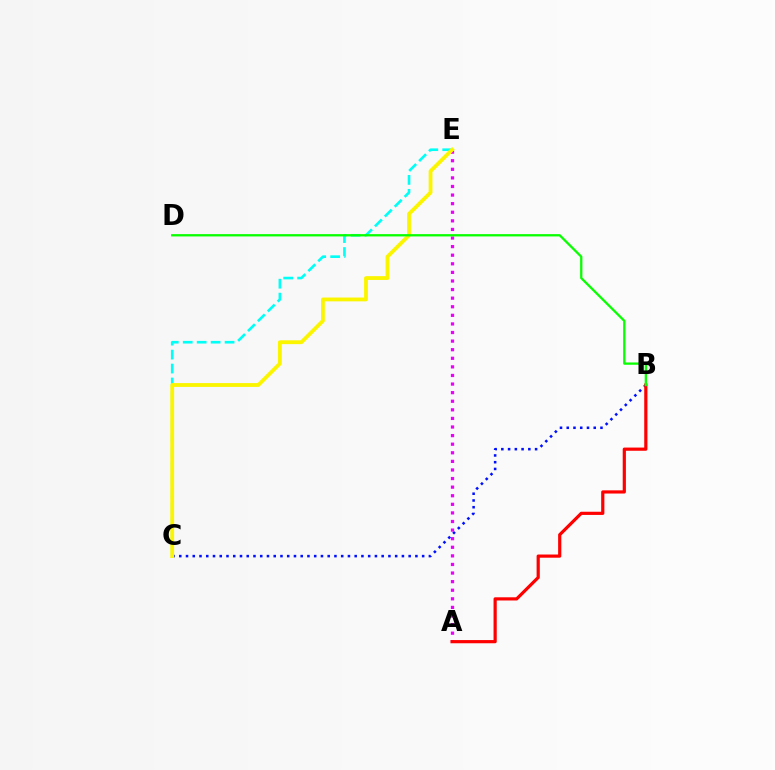{('B', 'C'): [{'color': '#0010ff', 'line_style': 'dotted', 'thickness': 1.83}], ('A', 'E'): [{'color': '#ee00ff', 'line_style': 'dotted', 'thickness': 2.33}], ('C', 'E'): [{'color': '#00fff6', 'line_style': 'dashed', 'thickness': 1.89}, {'color': '#fcf500', 'line_style': 'solid', 'thickness': 2.75}], ('A', 'B'): [{'color': '#ff0000', 'line_style': 'solid', 'thickness': 2.3}], ('B', 'D'): [{'color': '#08ff00', 'line_style': 'solid', 'thickness': 1.65}]}